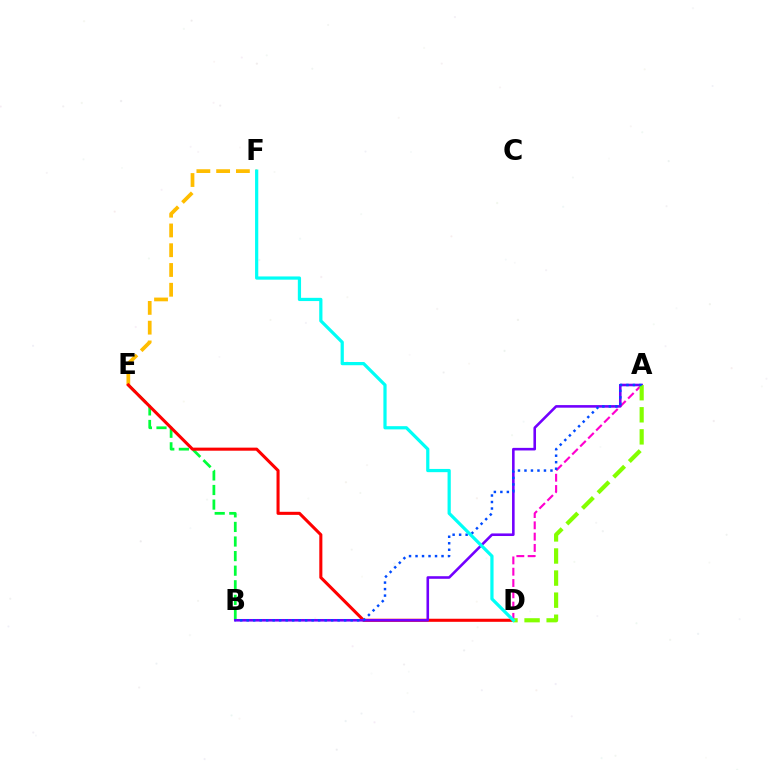{('E', 'F'): [{'color': '#ffbd00', 'line_style': 'dashed', 'thickness': 2.69}], ('A', 'D'): [{'color': '#ff00cf', 'line_style': 'dashed', 'thickness': 1.53}, {'color': '#84ff00', 'line_style': 'dashed', 'thickness': 3.0}], ('B', 'E'): [{'color': '#00ff39', 'line_style': 'dashed', 'thickness': 1.98}], ('D', 'E'): [{'color': '#ff0000', 'line_style': 'solid', 'thickness': 2.21}], ('A', 'B'): [{'color': '#7200ff', 'line_style': 'solid', 'thickness': 1.86}, {'color': '#004bff', 'line_style': 'dotted', 'thickness': 1.77}], ('D', 'F'): [{'color': '#00fff6', 'line_style': 'solid', 'thickness': 2.32}]}